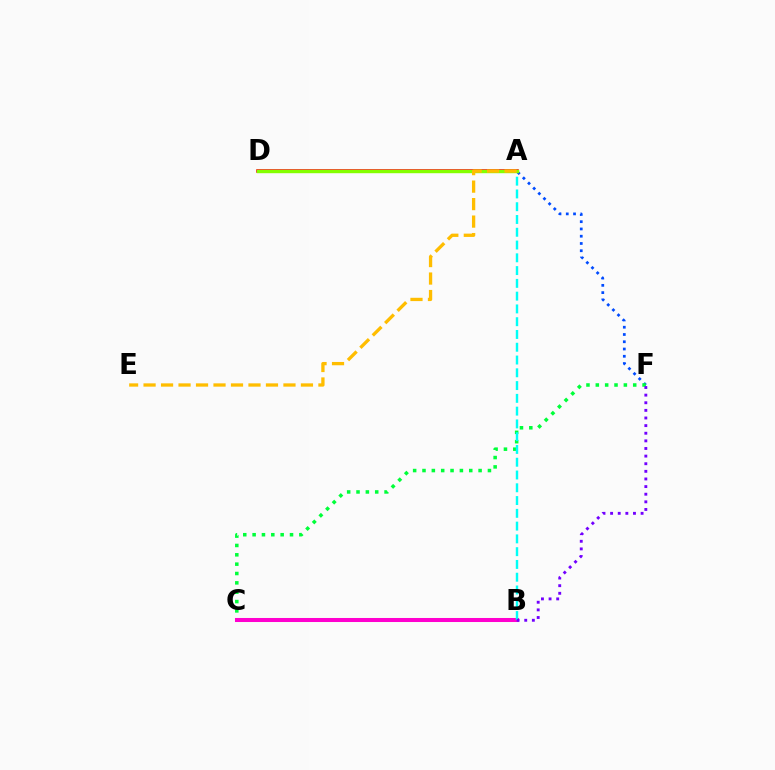{('A', 'F'): [{'color': '#004bff', 'line_style': 'dotted', 'thickness': 1.97}], ('C', 'F'): [{'color': '#00ff39', 'line_style': 'dotted', 'thickness': 2.54}], ('B', 'C'): [{'color': '#ff00cf', 'line_style': 'solid', 'thickness': 2.91}], ('A', 'D'): [{'color': '#ff0000', 'line_style': 'solid', 'thickness': 2.55}, {'color': '#84ff00', 'line_style': 'solid', 'thickness': 2.45}], ('A', 'B'): [{'color': '#00fff6', 'line_style': 'dashed', 'thickness': 1.74}], ('B', 'F'): [{'color': '#7200ff', 'line_style': 'dotted', 'thickness': 2.07}], ('A', 'E'): [{'color': '#ffbd00', 'line_style': 'dashed', 'thickness': 2.38}]}